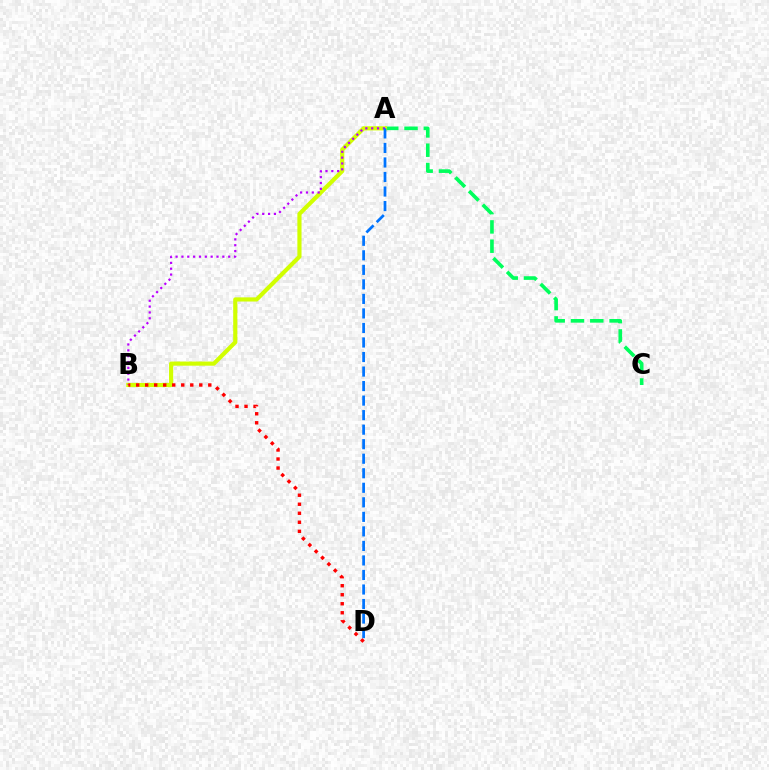{('A', 'C'): [{'color': '#00ff5c', 'line_style': 'dashed', 'thickness': 2.62}], ('A', 'B'): [{'color': '#d1ff00', 'line_style': 'solid', 'thickness': 2.99}, {'color': '#b900ff', 'line_style': 'dotted', 'thickness': 1.59}], ('B', 'D'): [{'color': '#ff0000', 'line_style': 'dotted', 'thickness': 2.45}], ('A', 'D'): [{'color': '#0074ff', 'line_style': 'dashed', 'thickness': 1.97}]}